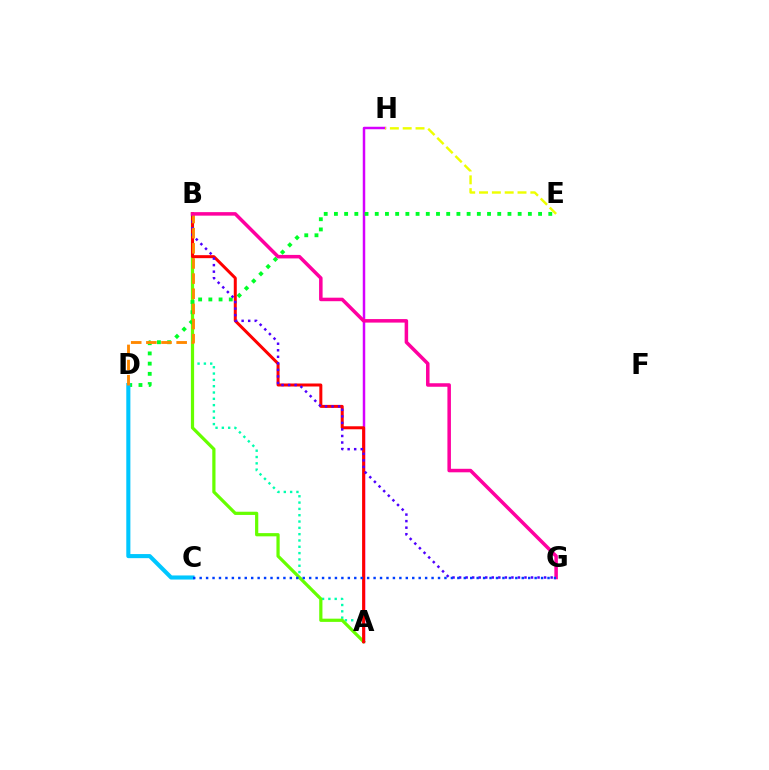{('A', 'H'): [{'color': '#d600ff', 'line_style': 'solid', 'thickness': 1.79}], ('A', 'B'): [{'color': '#00ffaf', 'line_style': 'dotted', 'thickness': 1.72}, {'color': '#66ff00', 'line_style': 'solid', 'thickness': 2.32}, {'color': '#ff0000', 'line_style': 'solid', 'thickness': 2.16}], ('E', 'H'): [{'color': '#eeff00', 'line_style': 'dashed', 'thickness': 1.74}], ('D', 'E'): [{'color': '#00ff27', 'line_style': 'dotted', 'thickness': 2.77}], ('C', 'D'): [{'color': '#00c7ff', 'line_style': 'solid', 'thickness': 2.95}], ('B', 'G'): [{'color': '#4f00ff', 'line_style': 'dotted', 'thickness': 1.78}, {'color': '#ff00a0', 'line_style': 'solid', 'thickness': 2.53}], ('B', 'D'): [{'color': '#ff8800', 'line_style': 'dashed', 'thickness': 2.06}], ('C', 'G'): [{'color': '#003fff', 'line_style': 'dotted', 'thickness': 1.75}]}